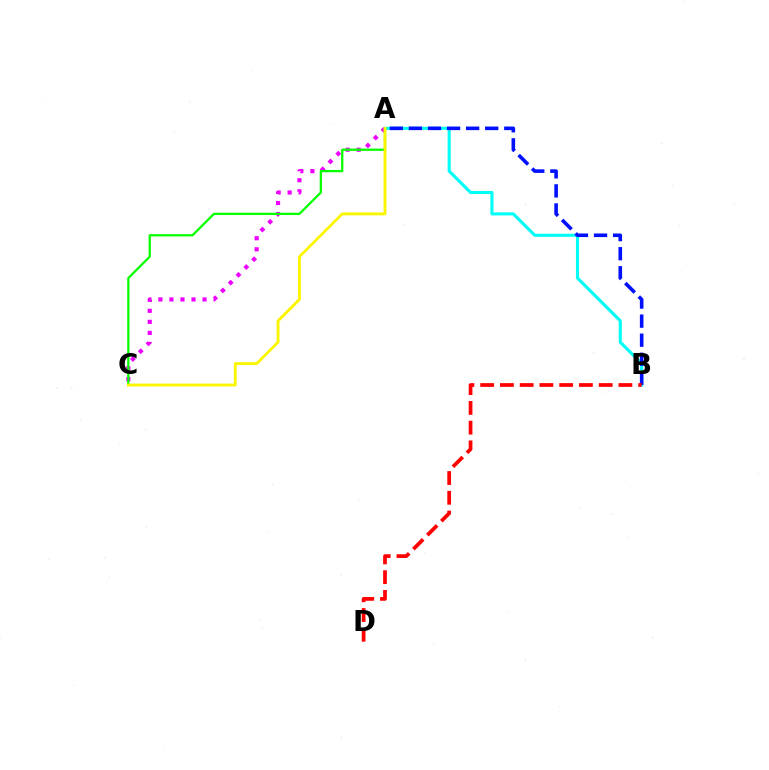{('A', 'B'): [{'color': '#00fff6', 'line_style': 'solid', 'thickness': 2.23}, {'color': '#0010ff', 'line_style': 'dashed', 'thickness': 2.59}], ('A', 'C'): [{'color': '#ee00ff', 'line_style': 'dotted', 'thickness': 3.0}, {'color': '#08ff00', 'line_style': 'solid', 'thickness': 1.64}, {'color': '#fcf500', 'line_style': 'solid', 'thickness': 2.06}], ('B', 'D'): [{'color': '#ff0000', 'line_style': 'dashed', 'thickness': 2.68}]}